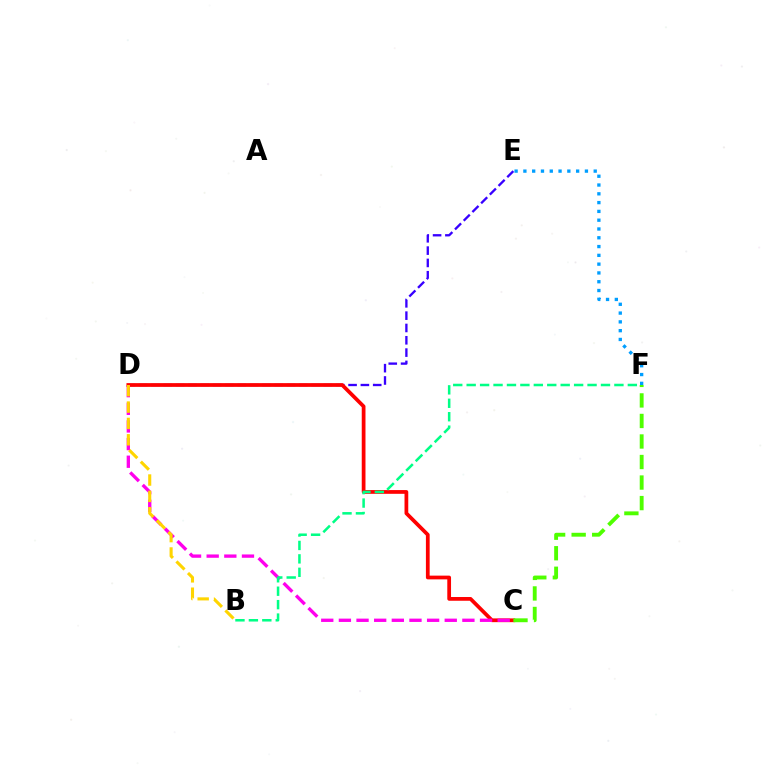{('D', 'E'): [{'color': '#3700ff', 'line_style': 'dashed', 'thickness': 1.67}], ('C', 'D'): [{'color': '#ff0000', 'line_style': 'solid', 'thickness': 2.7}, {'color': '#ff00ed', 'line_style': 'dashed', 'thickness': 2.4}], ('B', 'D'): [{'color': '#ffd500', 'line_style': 'dashed', 'thickness': 2.22}], ('B', 'F'): [{'color': '#00ff86', 'line_style': 'dashed', 'thickness': 1.82}], ('C', 'F'): [{'color': '#4fff00', 'line_style': 'dashed', 'thickness': 2.79}], ('E', 'F'): [{'color': '#009eff', 'line_style': 'dotted', 'thickness': 2.39}]}